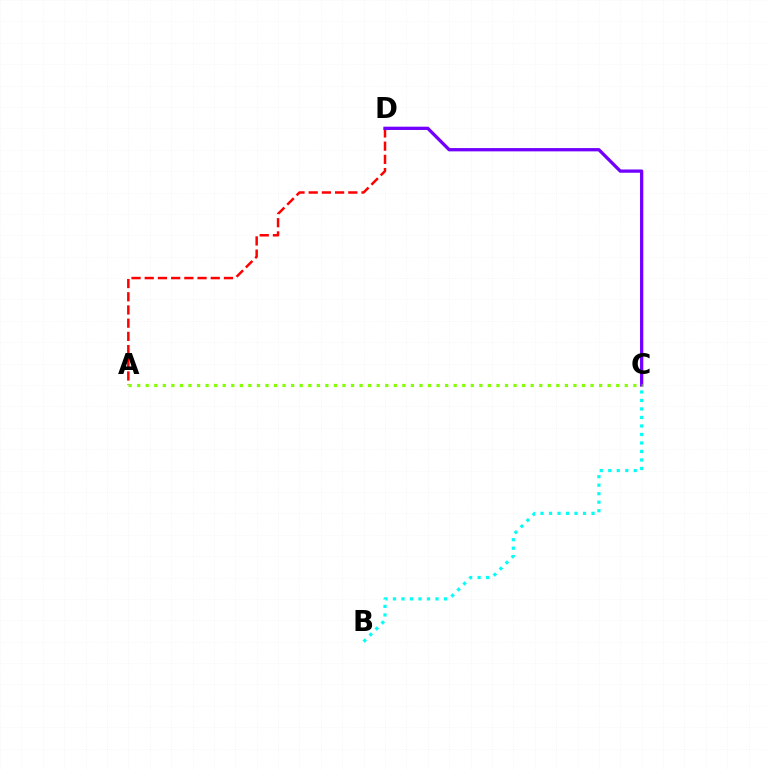{('B', 'C'): [{'color': '#00fff6', 'line_style': 'dotted', 'thickness': 2.31}], ('A', 'D'): [{'color': '#ff0000', 'line_style': 'dashed', 'thickness': 1.79}], ('C', 'D'): [{'color': '#7200ff', 'line_style': 'solid', 'thickness': 2.36}], ('A', 'C'): [{'color': '#84ff00', 'line_style': 'dotted', 'thickness': 2.32}]}